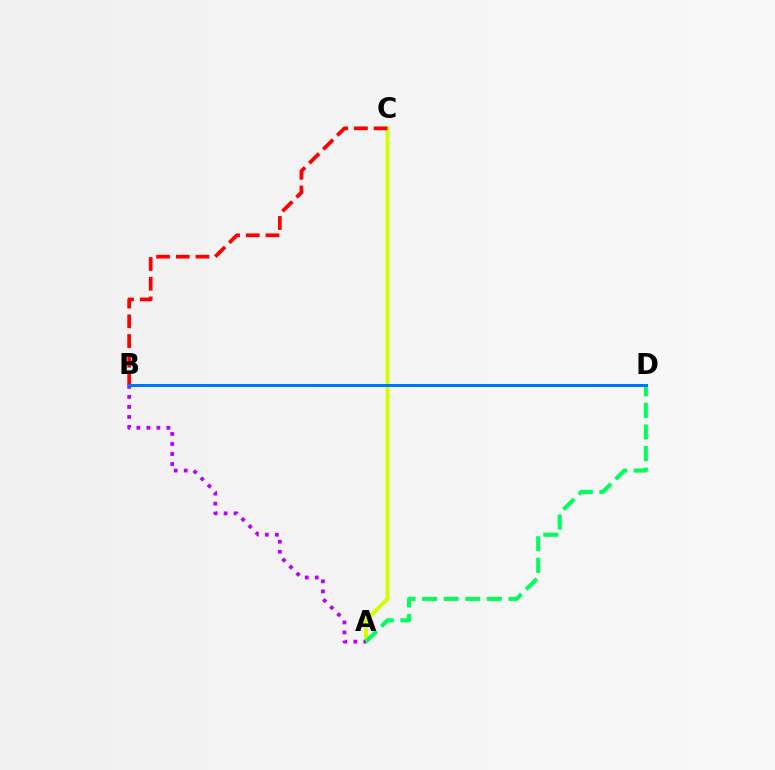{('A', 'C'): [{'color': '#d1ff00', 'line_style': 'solid', 'thickness': 2.77}], ('A', 'B'): [{'color': '#b900ff', 'line_style': 'dotted', 'thickness': 2.72}], ('B', 'C'): [{'color': '#ff0000', 'line_style': 'dashed', 'thickness': 2.68}], ('A', 'D'): [{'color': '#00ff5c', 'line_style': 'dashed', 'thickness': 2.93}], ('B', 'D'): [{'color': '#0074ff', 'line_style': 'solid', 'thickness': 2.16}]}